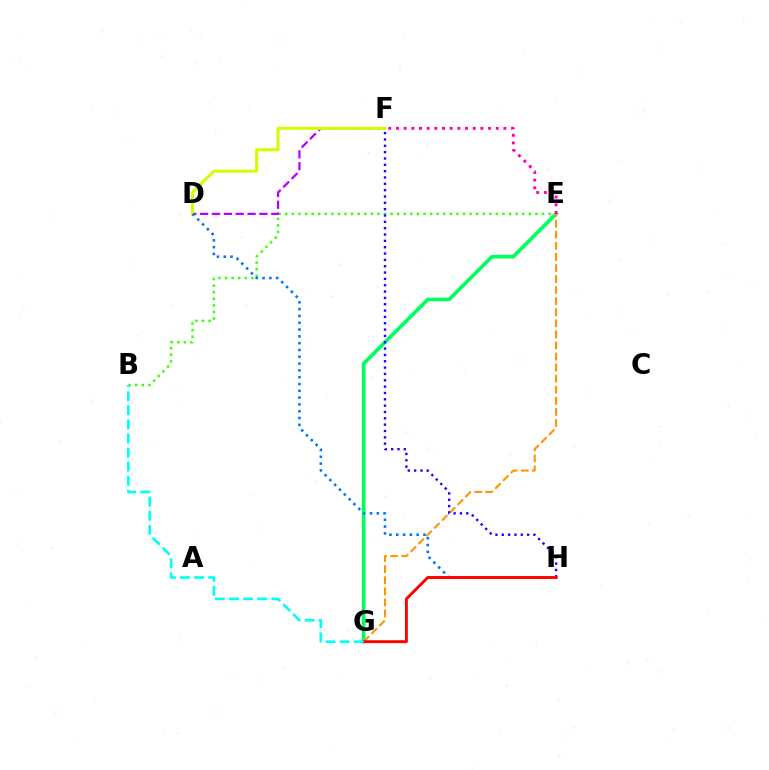{('B', 'E'): [{'color': '#3dff00', 'line_style': 'dotted', 'thickness': 1.79}], ('D', 'F'): [{'color': '#b900ff', 'line_style': 'dashed', 'thickness': 1.61}, {'color': '#d1ff00', 'line_style': 'solid', 'thickness': 2.18}], ('E', 'G'): [{'color': '#00ff5c', 'line_style': 'solid', 'thickness': 2.64}, {'color': '#ff9400', 'line_style': 'dashed', 'thickness': 1.5}], ('F', 'H'): [{'color': '#2500ff', 'line_style': 'dotted', 'thickness': 1.72}], ('D', 'H'): [{'color': '#0074ff', 'line_style': 'dotted', 'thickness': 1.85}], ('E', 'F'): [{'color': '#ff00ac', 'line_style': 'dotted', 'thickness': 2.09}], ('G', 'H'): [{'color': '#ff0000', 'line_style': 'solid', 'thickness': 2.1}], ('B', 'G'): [{'color': '#00fff6', 'line_style': 'dashed', 'thickness': 1.91}]}